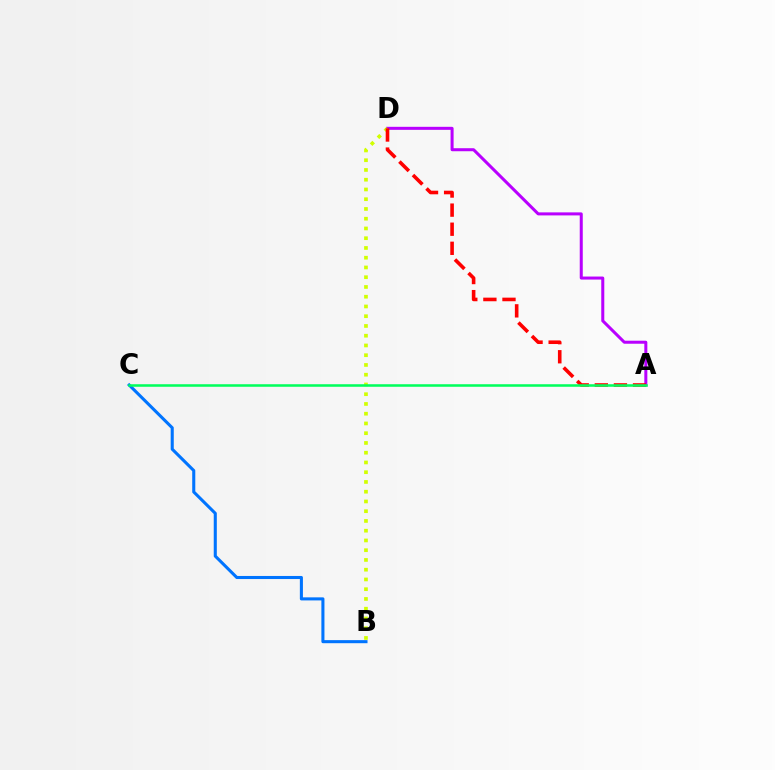{('A', 'D'): [{'color': '#b900ff', 'line_style': 'solid', 'thickness': 2.18}, {'color': '#ff0000', 'line_style': 'dashed', 'thickness': 2.59}], ('B', 'C'): [{'color': '#0074ff', 'line_style': 'solid', 'thickness': 2.21}], ('B', 'D'): [{'color': '#d1ff00', 'line_style': 'dotted', 'thickness': 2.65}], ('A', 'C'): [{'color': '#00ff5c', 'line_style': 'solid', 'thickness': 1.83}]}